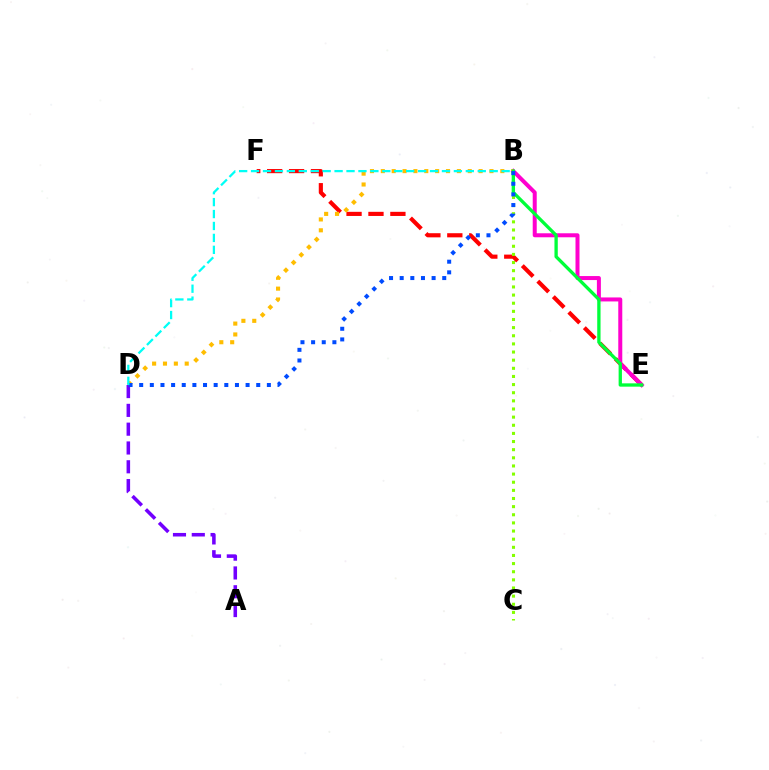{('E', 'F'): [{'color': '#ff0000', 'line_style': 'dashed', 'thickness': 2.98}], ('B', 'E'): [{'color': '#ff00cf', 'line_style': 'solid', 'thickness': 2.88}, {'color': '#00ff39', 'line_style': 'solid', 'thickness': 2.39}], ('A', 'D'): [{'color': '#7200ff', 'line_style': 'dashed', 'thickness': 2.55}], ('B', 'C'): [{'color': '#84ff00', 'line_style': 'dotted', 'thickness': 2.21}], ('B', 'D'): [{'color': '#ffbd00', 'line_style': 'dotted', 'thickness': 2.95}, {'color': '#004bff', 'line_style': 'dotted', 'thickness': 2.89}, {'color': '#00fff6', 'line_style': 'dashed', 'thickness': 1.62}]}